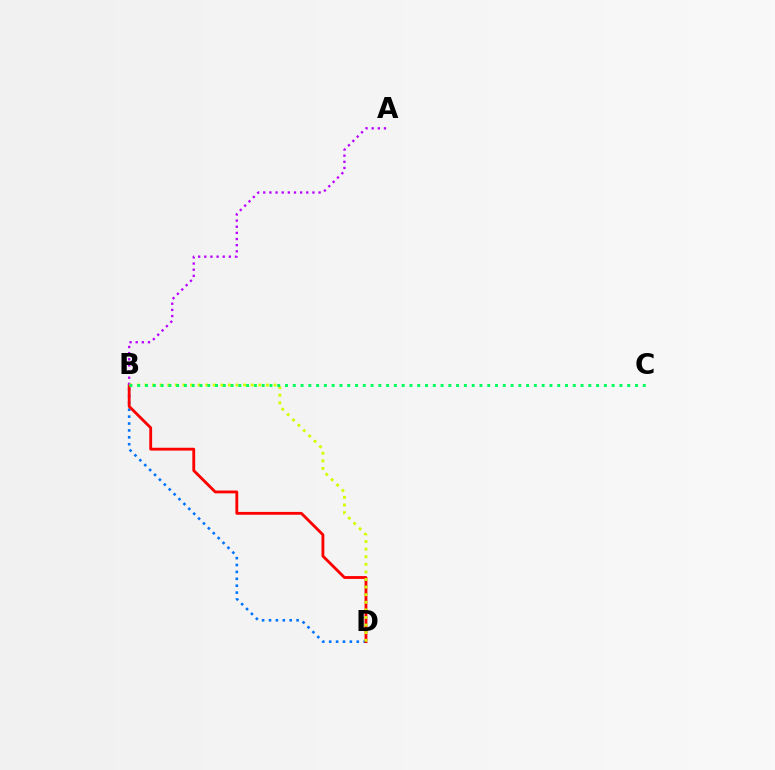{('B', 'D'): [{'color': '#0074ff', 'line_style': 'dotted', 'thickness': 1.87}, {'color': '#ff0000', 'line_style': 'solid', 'thickness': 2.04}, {'color': '#d1ff00', 'line_style': 'dotted', 'thickness': 2.06}], ('A', 'B'): [{'color': '#b900ff', 'line_style': 'dotted', 'thickness': 1.67}], ('B', 'C'): [{'color': '#00ff5c', 'line_style': 'dotted', 'thickness': 2.11}]}